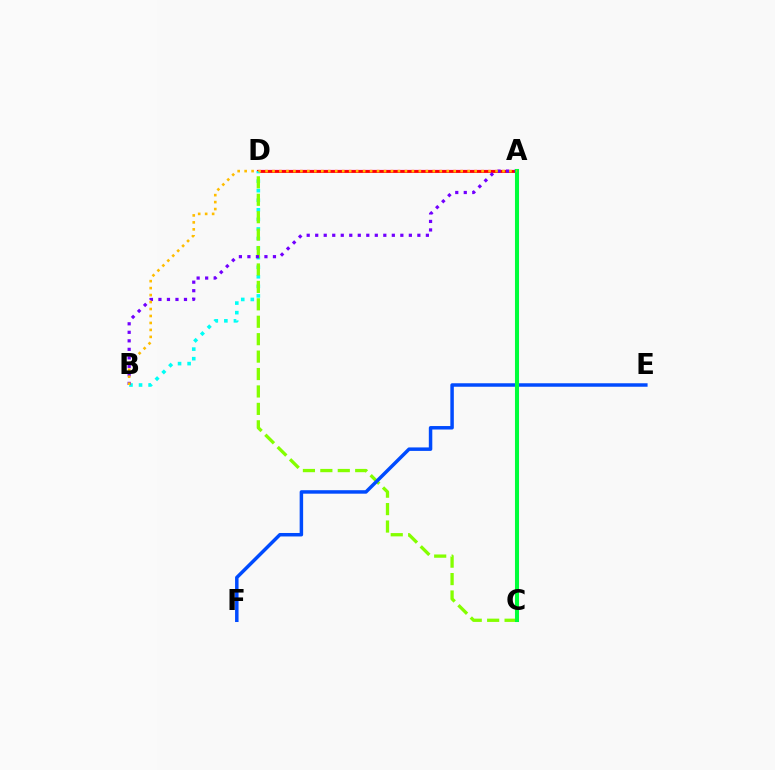{('A', 'D'): [{'color': '#ff00cf', 'line_style': 'solid', 'thickness': 1.61}, {'color': '#ff0000', 'line_style': 'solid', 'thickness': 2.03}], ('B', 'D'): [{'color': '#00fff6', 'line_style': 'dotted', 'thickness': 2.6}], ('C', 'D'): [{'color': '#84ff00', 'line_style': 'dashed', 'thickness': 2.37}], ('A', 'B'): [{'color': '#7200ff', 'line_style': 'dotted', 'thickness': 2.31}, {'color': '#ffbd00', 'line_style': 'dotted', 'thickness': 1.89}], ('E', 'F'): [{'color': '#004bff', 'line_style': 'solid', 'thickness': 2.51}], ('A', 'C'): [{'color': '#00ff39', 'line_style': 'solid', 'thickness': 2.92}]}